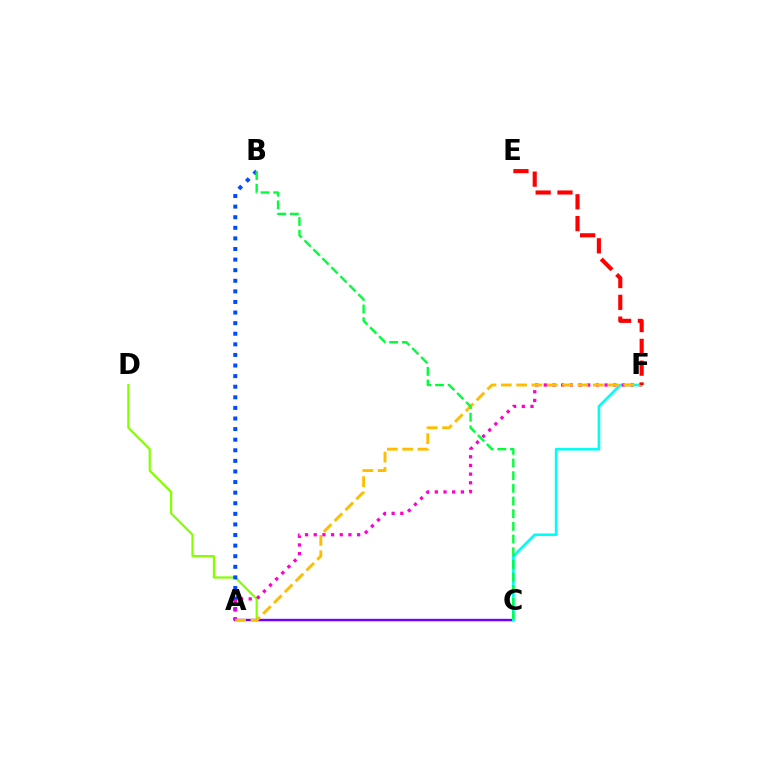{('C', 'D'): [{'color': '#84ff00', 'line_style': 'solid', 'thickness': 1.58}], ('A', 'C'): [{'color': '#7200ff', 'line_style': 'solid', 'thickness': 1.7}], ('A', 'B'): [{'color': '#004bff', 'line_style': 'dotted', 'thickness': 2.88}], ('C', 'F'): [{'color': '#00fff6', 'line_style': 'solid', 'thickness': 1.92}], ('A', 'F'): [{'color': '#ff00cf', 'line_style': 'dotted', 'thickness': 2.36}, {'color': '#ffbd00', 'line_style': 'dashed', 'thickness': 2.08}], ('E', 'F'): [{'color': '#ff0000', 'line_style': 'dashed', 'thickness': 2.96}], ('B', 'C'): [{'color': '#00ff39', 'line_style': 'dashed', 'thickness': 1.72}]}